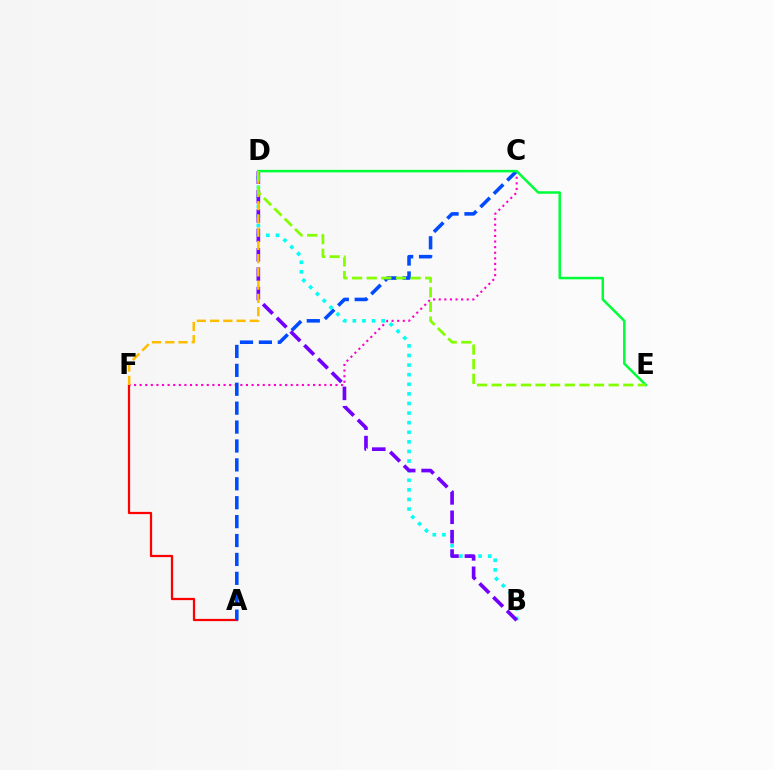{('C', 'F'): [{'color': '#ff00cf', 'line_style': 'dotted', 'thickness': 1.52}], ('A', 'F'): [{'color': '#ff0000', 'line_style': 'solid', 'thickness': 1.62}], ('A', 'C'): [{'color': '#004bff', 'line_style': 'dashed', 'thickness': 2.57}], ('B', 'D'): [{'color': '#00fff6', 'line_style': 'dotted', 'thickness': 2.61}, {'color': '#7200ff', 'line_style': 'dashed', 'thickness': 2.63}], ('D', 'F'): [{'color': '#ffbd00', 'line_style': 'dashed', 'thickness': 1.8}], ('D', 'E'): [{'color': '#00ff39', 'line_style': 'solid', 'thickness': 1.81}, {'color': '#84ff00', 'line_style': 'dashed', 'thickness': 1.99}]}